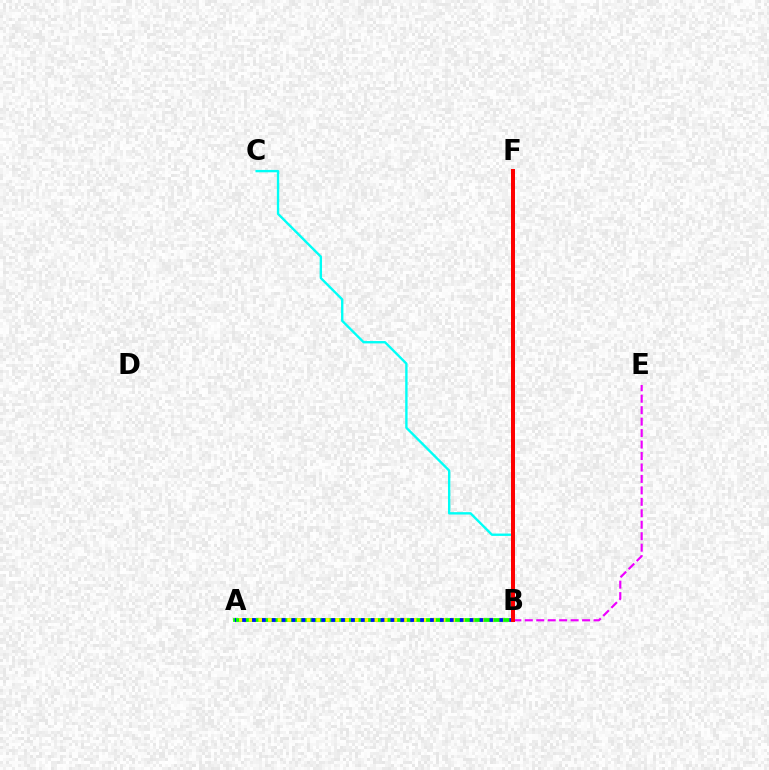{('B', 'E'): [{'color': '#ee00ff', 'line_style': 'dashed', 'thickness': 1.56}], ('A', 'B'): [{'color': '#08ff00', 'line_style': 'solid', 'thickness': 2.7}, {'color': '#fcf500', 'line_style': 'dotted', 'thickness': 2.62}, {'color': '#0010ff', 'line_style': 'dotted', 'thickness': 2.69}], ('B', 'C'): [{'color': '#00fff6', 'line_style': 'solid', 'thickness': 1.71}], ('B', 'F'): [{'color': '#ff0000', 'line_style': 'solid', 'thickness': 2.87}]}